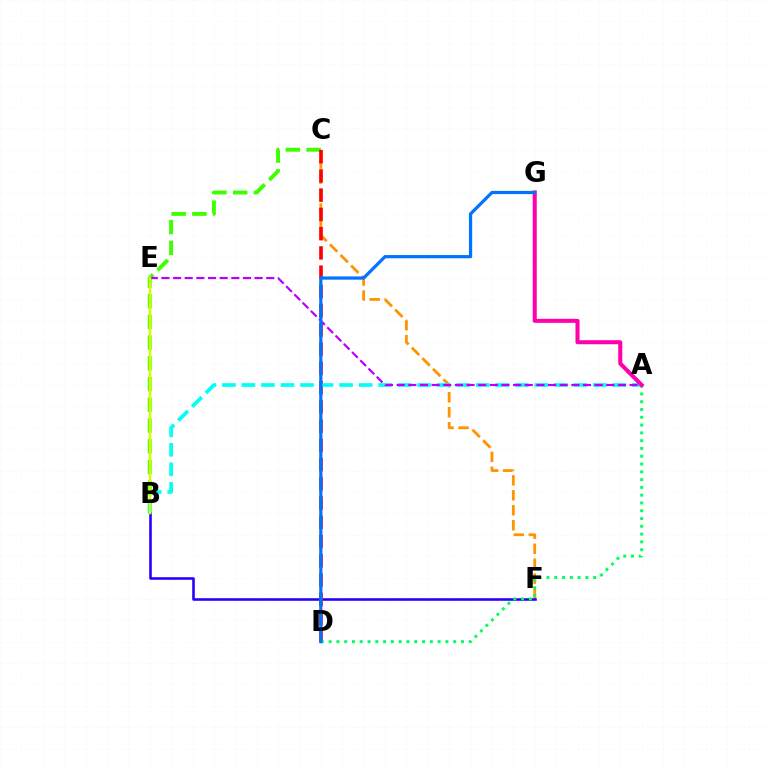{('B', 'C'): [{'color': '#3dff00', 'line_style': 'dashed', 'thickness': 2.82}], ('C', 'F'): [{'color': '#ff9400', 'line_style': 'dashed', 'thickness': 2.03}], ('B', 'F'): [{'color': '#2500ff', 'line_style': 'solid', 'thickness': 1.86}], ('C', 'D'): [{'color': '#ff0000', 'line_style': 'dashed', 'thickness': 2.61}], ('A', 'B'): [{'color': '#00fff6', 'line_style': 'dashed', 'thickness': 2.65}], ('A', 'E'): [{'color': '#b900ff', 'line_style': 'dashed', 'thickness': 1.58}], ('B', 'E'): [{'color': '#d1ff00', 'line_style': 'solid', 'thickness': 1.75}], ('A', 'D'): [{'color': '#00ff5c', 'line_style': 'dotted', 'thickness': 2.12}], ('A', 'G'): [{'color': '#ff00ac', 'line_style': 'solid', 'thickness': 2.91}], ('D', 'G'): [{'color': '#0074ff', 'line_style': 'solid', 'thickness': 2.32}]}